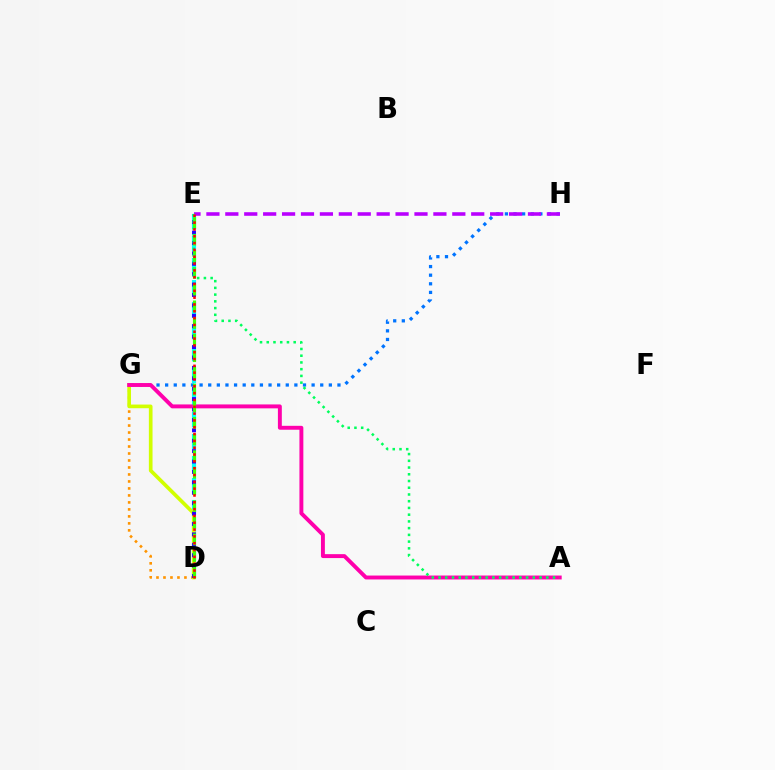{('G', 'H'): [{'color': '#0074ff', 'line_style': 'dotted', 'thickness': 2.34}], ('D', 'E'): [{'color': '#00fff6', 'line_style': 'dashed', 'thickness': 2.99}, {'color': '#2500ff', 'line_style': 'dotted', 'thickness': 2.83}, {'color': '#3dff00', 'line_style': 'dashed', 'thickness': 2.26}, {'color': '#ff0000', 'line_style': 'dotted', 'thickness': 1.85}], ('D', 'G'): [{'color': '#ff9400', 'line_style': 'dotted', 'thickness': 1.9}, {'color': '#d1ff00', 'line_style': 'solid', 'thickness': 2.65}], ('A', 'G'): [{'color': '#ff00ac', 'line_style': 'solid', 'thickness': 2.82}], ('E', 'H'): [{'color': '#b900ff', 'line_style': 'dashed', 'thickness': 2.57}], ('A', 'E'): [{'color': '#00ff5c', 'line_style': 'dotted', 'thickness': 1.83}]}